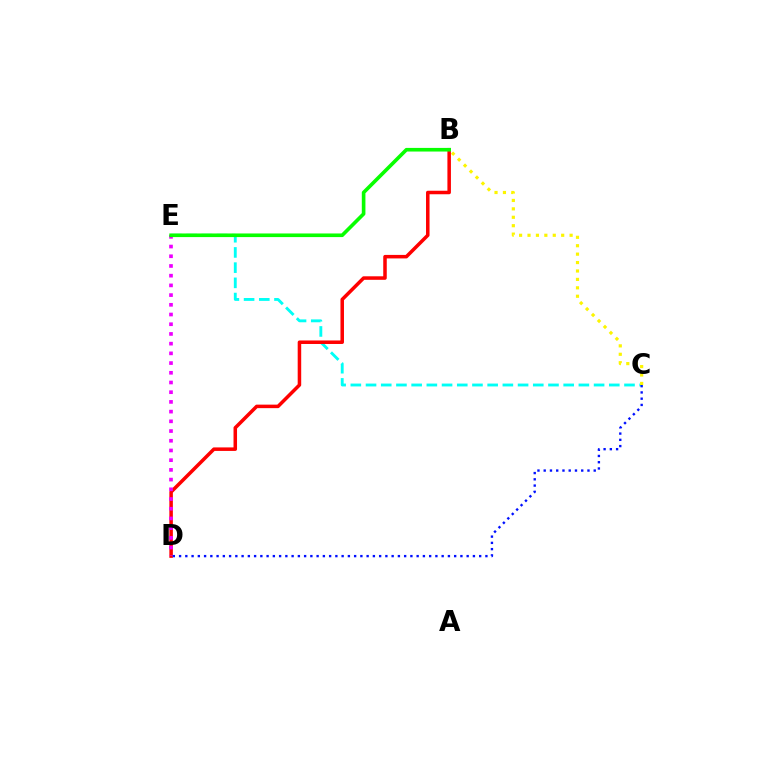{('C', 'E'): [{'color': '#00fff6', 'line_style': 'dashed', 'thickness': 2.07}], ('B', 'D'): [{'color': '#ff0000', 'line_style': 'solid', 'thickness': 2.53}], ('D', 'E'): [{'color': '#ee00ff', 'line_style': 'dotted', 'thickness': 2.64}], ('C', 'D'): [{'color': '#0010ff', 'line_style': 'dotted', 'thickness': 1.7}], ('B', 'E'): [{'color': '#08ff00', 'line_style': 'solid', 'thickness': 2.61}], ('B', 'C'): [{'color': '#fcf500', 'line_style': 'dotted', 'thickness': 2.29}]}